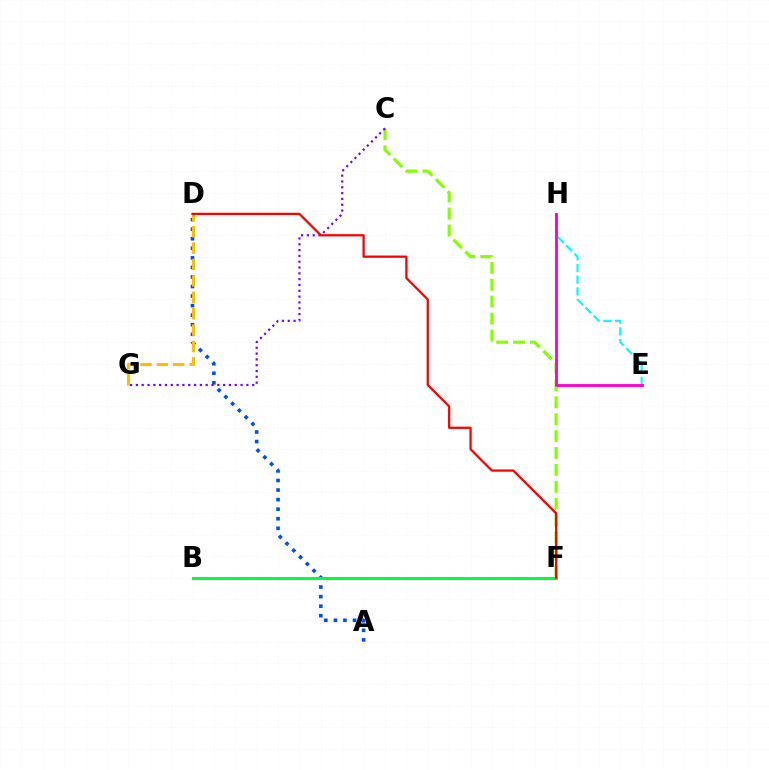{('C', 'F'): [{'color': '#84ff00', 'line_style': 'dashed', 'thickness': 2.3}], ('A', 'D'): [{'color': '#004bff', 'line_style': 'dotted', 'thickness': 2.6}], ('B', 'F'): [{'color': '#00ff39', 'line_style': 'solid', 'thickness': 2.15}], ('E', 'H'): [{'color': '#00fff6', 'line_style': 'dashed', 'thickness': 1.59}, {'color': '#ff00cf', 'line_style': 'solid', 'thickness': 2.05}], ('C', 'G'): [{'color': '#7200ff', 'line_style': 'dotted', 'thickness': 1.58}], ('D', 'G'): [{'color': '#ffbd00', 'line_style': 'dashed', 'thickness': 2.23}], ('D', 'F'): [{'color': '#ff0000', 'line_style': 'solid', 'thickness': 1.64}]}